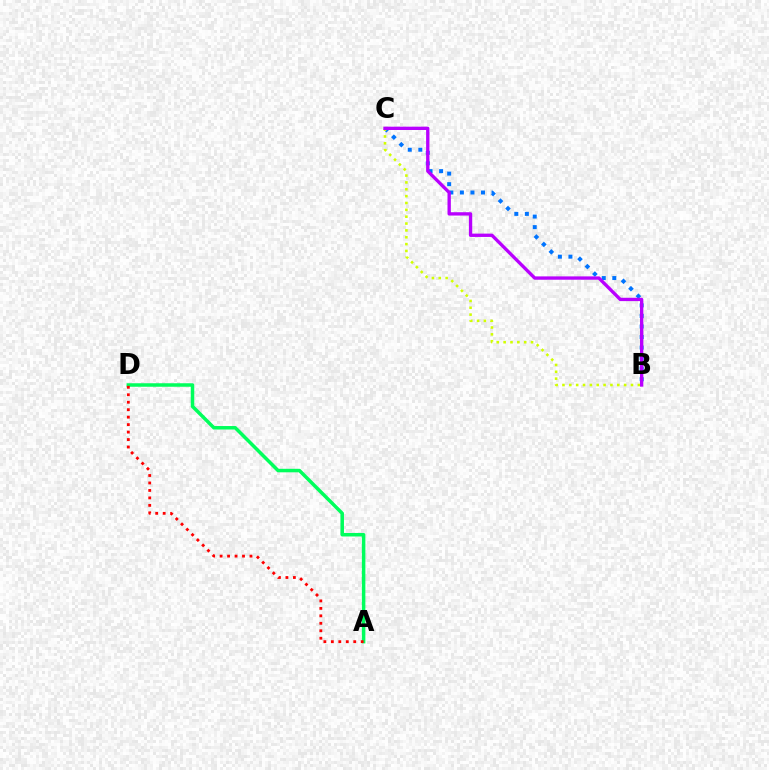{('B', 'C'): [{'color': '#0074ff', 'line_style': 'dotted', 'thickness': 2.87}, {'color': '#d1ff00', 'line_style': 'dotted', 'thickness': 1.86}, {'color': '#b900ff', 'line_style': 'solid', 'thickness': 2.4}], ('A', 'D'): [{'color': '#00ff5c', 'line_style': 'solid', 'thickness': 2.52}, {'color': '#ff0000', 'line_style': 'dotted', 'thickness': 2.03}]}